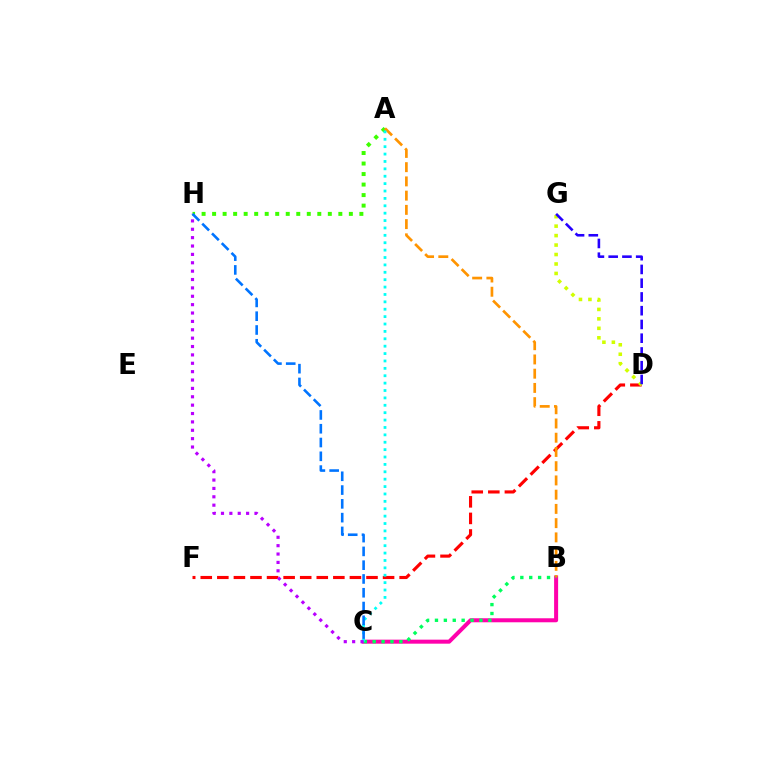{('B', 'C'): [{'color': '#ff00ac', 'line_style': 'solid', 'thickness': 2.89}, {'color': '#00ff5c', 'line_style': 'dotted', 'thickness': 2.42}], ('D', 'F'): [{'color': '#ff0000', 'line_style': 'dashed', 'thickness': 2.25}], ('A', 'H'): [{'color': '#3dff00', 'line_style': 'dotted', 'thickness': 2.86}], ('A', 'B'): [{'color': '#ff9400', 'line_style': 'dashed', 'thickness': 1.93}], ('D', 'G'): [{'color': '#d1ff00', 'line_style': 'dotted', 'thickness': 2.57}, {'color': '#2500ff', 'line_style': 'dashed', 'thickness': 1.87}], ('A', 'C'): [{'color': '#00fff6', 'line_style': 'dotted', 'thickness': 2.01}], ('C', 'H'): [{'color': '#b900ff', 'line_style': 'dotted', 'thickness': 2.28}, {'color': '#0074ff', 'line_style': 'dashed', 'thickness': 1.87}]}